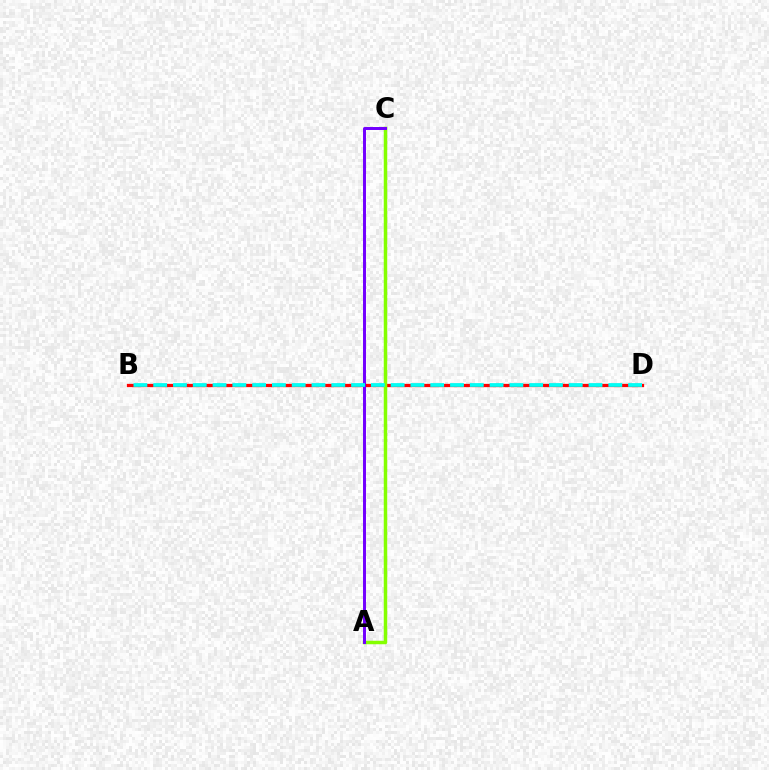{('B', 'D'): [{'color': '#ff0000', 'line_style': 'solid', 'thickness': 2.36}, {'color': '#00fff6', 'line_style': 'dashed', 'thickness': 2.69}], ('A', 'C'): [{'color': '#84ff00', 'line_style': 'solid', 'thickness': 2.51}, {'color': '#7200ff', 'line_style': 'solid', 'thickness': 2.14}]}